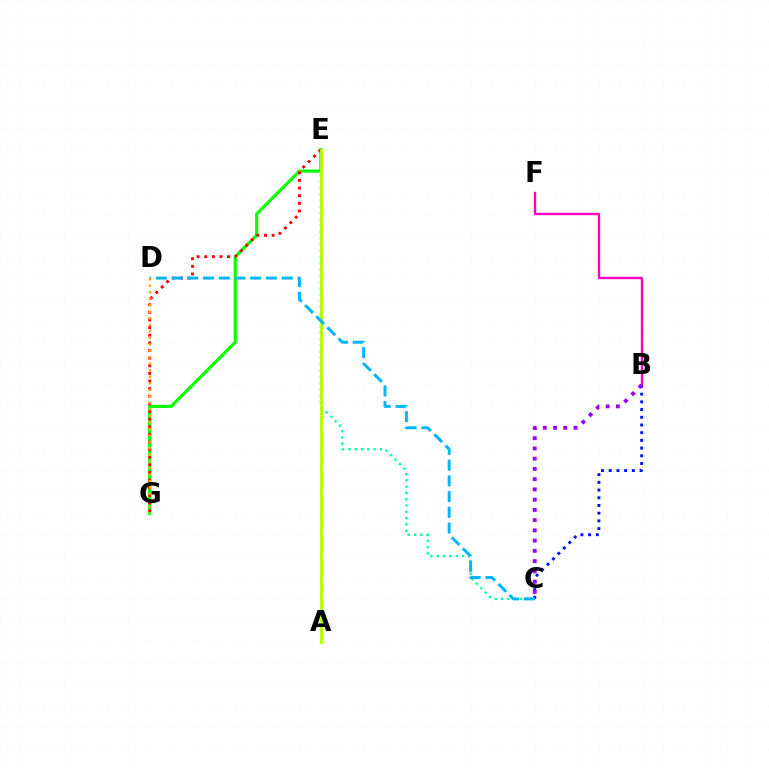{('B', 'F'): [{'color': '#ff00bd', 'line_style': 'solid', 'thickness': 1.7}], ('E', 'G'): [{'color': '#08ff00', 'line_style': 'solid', 'thickness': 2.26}, {'color': '#ff0000', 'line_style': 'dotted', 'thickness': 2.07}], ('B', 'C'): [{'color': '#0010ff', 'line_style': 'dotted', 'thickness': 2.09}, {'color': '#9b00ff', 'line_style': 'dotted', 'thickness': 2.78}], ('C', 'E'): [{'color': '#00ff9d', 'line_style': 'dotted', 'thickness': 1.71}], ('A', 'E'): [{'color': '#b3ff00', 'line_style': 'solid', 'thickness': 2.05}], ('C', 'D'): [{'color': '#00b5ff', 'line_style': 'dashed', 'thickness': 2.14}], ('D', 'G'): [{'color': '#ffa500', 'line_style': 'dotted', 'thickness': 1.77}]}